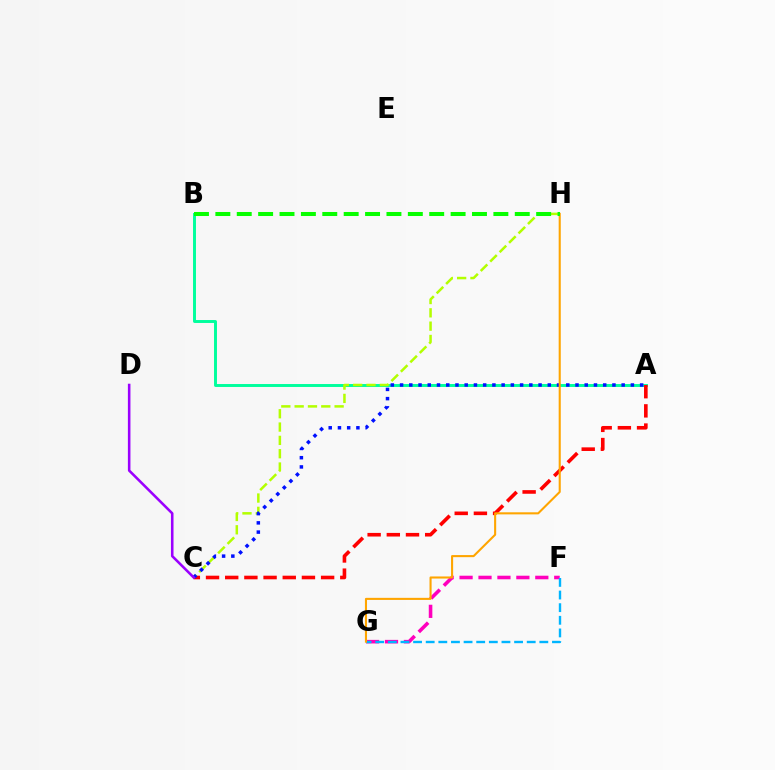{('A', 'B'): [{'color': '#00ff9d', 'line_style': 'solid', 'thickness': 2.11}], ('A', 'C'): [{'color': '#ff0000', 'line_style': 'dashed', 'thickness': 2.61}, {'color': '#0010ff', 'line_style': 'dotted', 'thickness': 2.51}], ('F', 'G'): [{'color': '#ff00bd', 'line_style': 'dashed', 'thickness': 2.57}, {'color': '#00b5ff', 'line_style': 'dashed', 'thickness': 1.72}], ('C', 'H'): [{'color': '#b3ff00', 'line_style': 'dashed', 'thickness': 1.81}], ('G', 'H'): [{'color': '#ffa500', 'line_style': 'solid', 'thickness': 1.5}], ('B', 'H'): [{'color': '#08ff00', 'line_style': 'dashed', 'thickness': 2.91}], ('C', 'D'): [{'color': '#9b00ff', 'line_style': 'solid', 'thickness': 1.85}]}